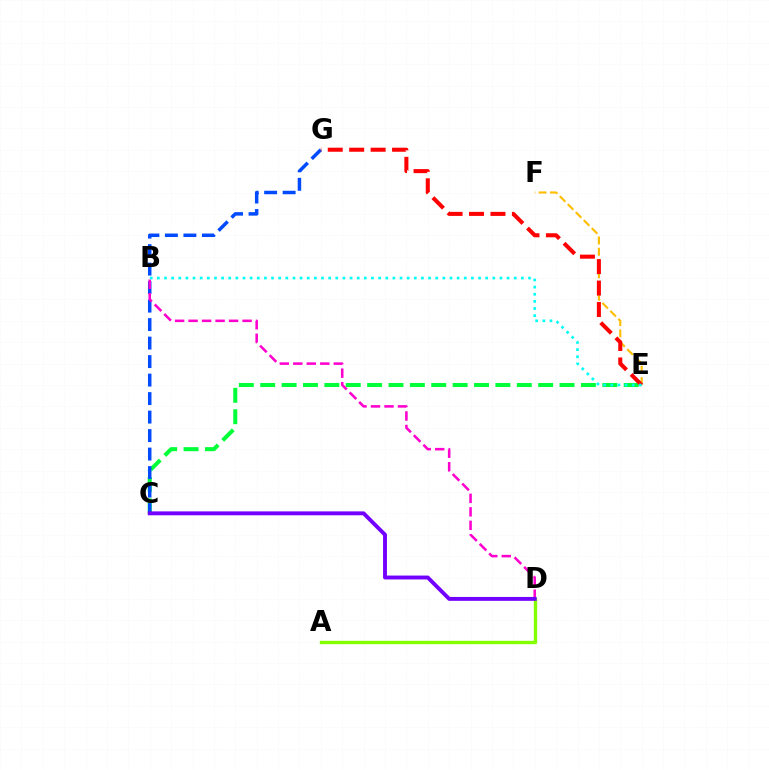{('C', 'E'): [{'color': '#00ff39', 'line_style': 'dashed', 'thickness': 2.9}], ('C', 'G'): [{'color': '#004bff', 'line_style': 'dashed', 'thickness': 2.51}], ('B', 'D'): [{'color': '#ff00cf', 'line_style': 'dashed', 'thickness': 1.83}], ('A', 'D'): [{'color': '#84ff00', 'line_style': 'solid', 'thickness': 2.43}], ('E', 'F'): [{'color': '#ffbd00', 'line_style': 'dashed', 'thickness': 1.54}], ('E', 'G'): [{'color': '#ff0000', 'line_style': 'dashed', 'thickness': 2.91}], ('C', 'D'): [{'color': '#7200ff', 'line_style': 'solid', 'thickness': 2.8}], ('B', 'E'): [{'color': '#00fff6', 'line_style': 'dotted', 'thickness': 1.94}]}